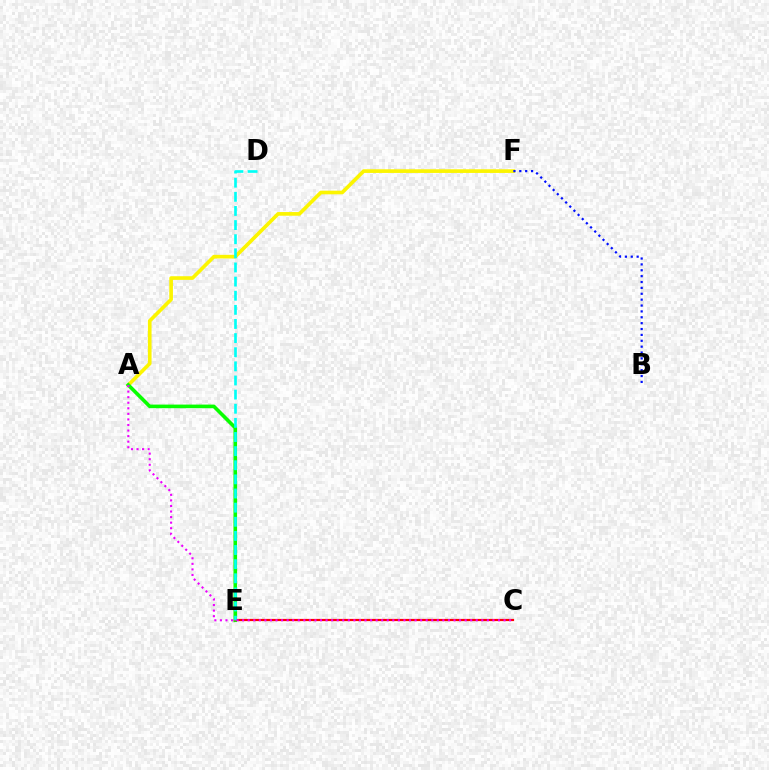{('A', 'F'): [{'color': '#fcf500', 'line_style': 'solid', 'thickness': 2.63}], ('A', 'E'): [{'color': '#08ff00', 'line_style': 'solid', 'thickness': 2.6}], ('C', 'E'): [{'color': '#ff0000', 'line_style': 'solid', 'thickness': 1.59}], ('B', 'F'): [{'color': '#0010ff', 'line_style': 'dotted', 'thickness': 1.6}], ('D', 'E'): [{'color': '#00fff6', 'line_style': 'dashed', 'thickness': 1.92}], ('A', 'C'): [{'color': '#ee00ff', 'line_style': 'dotted', 'thickness': 1.51}]}